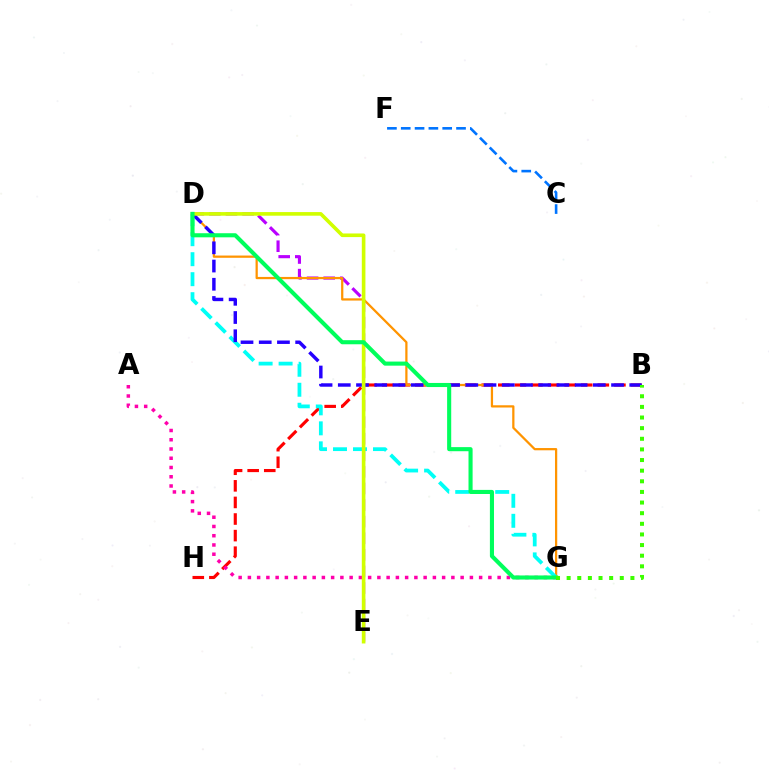{('C', 'F'): [{'color': '#0074ff', 'line_style': 'dashed', 'thickness': 1.88}], ('B', 'H'): [{'color': '#ff0000', 'line_style': 'dashed', 'thickness': 2.25}], ('A', 'G'): [{'color': '#ff00ac', 'line_style': 'dotted', 'thickness': 2.51}], ('D', 'E'): [{'color': '#b900ff', 'line_style': 'dashed', 'thickness': 2.25}, {'color': '#d1ff00', 'line_style': 'solid', 'thickness': 2.61}], ('D', 'G'): [{'color': '#ff9400', 'line_style': 'solid', 'thickness': 1.62}, {'color': '#00fff6', 'line_style': 'dashed', 'thickness': 2.72}, {'color': '#00ff5c', 'line_style': 'solid', 'thickness': 2.95}], ('B', 'D'): [{'color': '#2500ff', 'line_style': 'dashed', 'thickness': 2.47}], ('B', 'G'): [{'color': '#3dff00', 'line_style': 'dotted', 'thickness': 2.89}]}